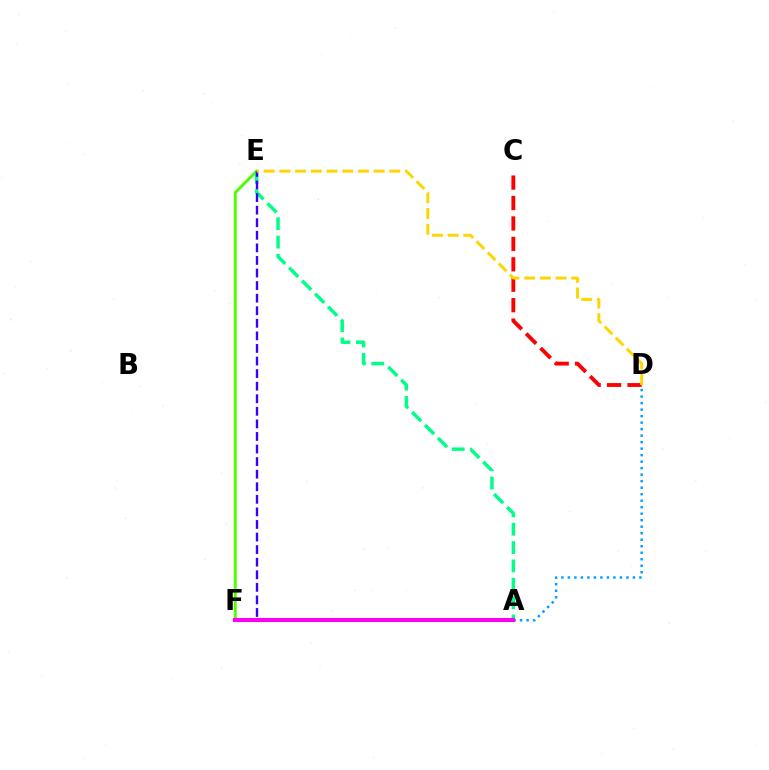{('A', 'D'): [{'color': '#009eff', 'line_style': 'dotted', 'thickness': 1.77}], ('E', 'F'): [{'color': '#4fff00', 'line_style': 'solid', 'thickness': 2.1}, {'color': '#3700ff', 'line_style': 'dashed', 'thickness': 1.71}], ('A', 'E'): [{'color': '#00ff86', 'line_style': 'dashed', 'thickness': 2.49}], ('C', 'D'): [{'color': '#ff0000', 'line_style': 'dashed', 'thickness': 2.78}], ('A', 'F'): [{'color': '#ff00ed', 'line_style': 'solid', 'thickness': 2.93}], ('D', 'E'): [{'color': '#ffd500', 'line_style': 'dashed', 'thickness': 2.13}]}